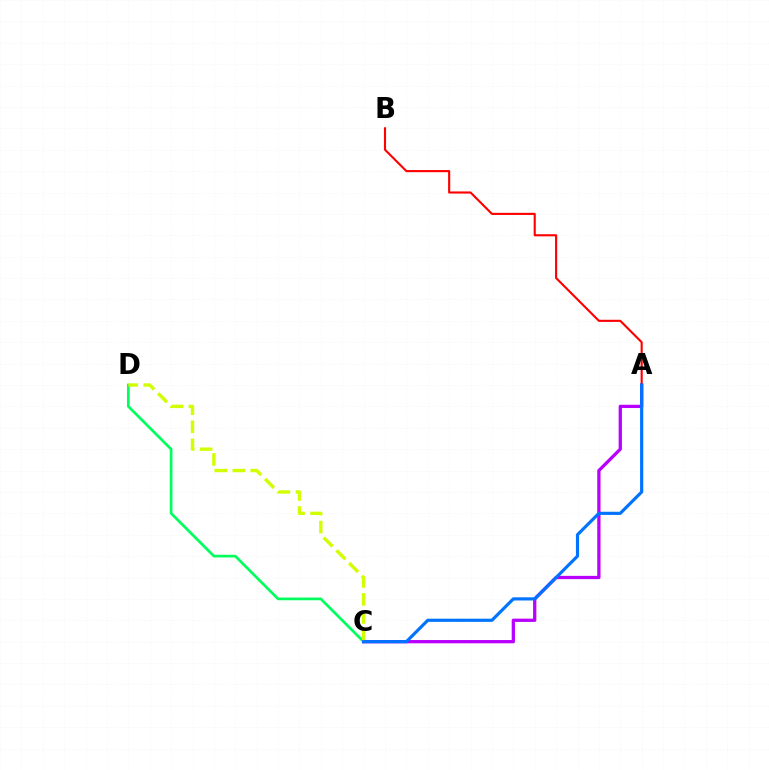{('A', 'C'): [{'color': '#b900ff', 'line_style': 'solid', 'thickness': 2.36}, {'color': '#0074ff', 'line_style': 'solid', 'thickness': 2.28}], ('A', 'B'): [{'color': '#ff0000', 'line_style': 'solid', 'thickness': 1.53}], ('C', 'D'): [{'color': '#00ff5c', 'line_style': 'solid', 'thickness': 1.95}, {'color': '#d1ff00', 'line_style': 'dashed', 'thickness': 2.45}]}